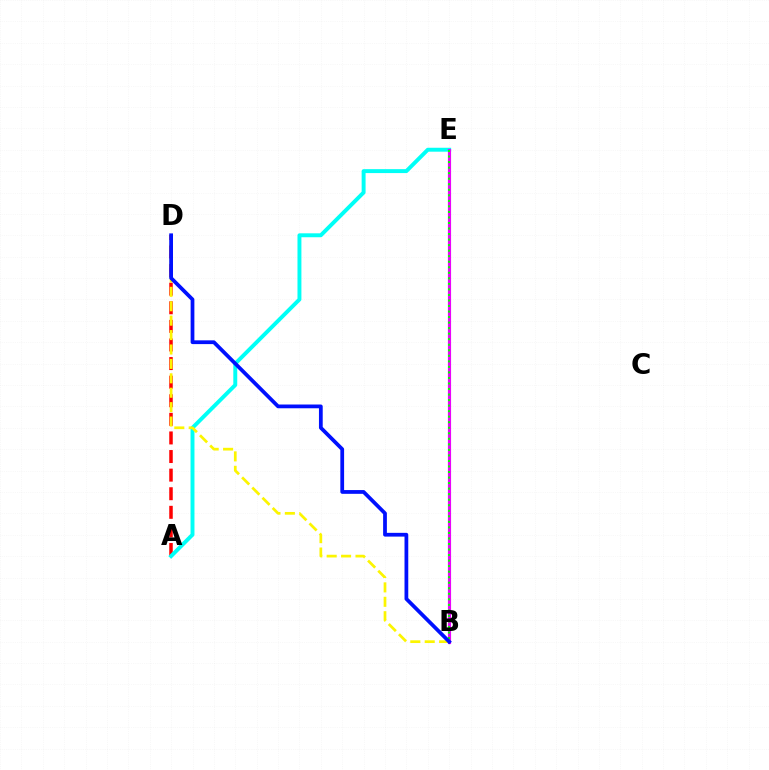{('A', 'D'): [{'color': '#ff0000', 'line_style': 'dashed', 'thickness': 2.53}], ('A', 'E'): [{'color': '#00fff6', 'line_style': 'solid', 'thickness': 2.83}], ('B', 'E'): [{'color': '#ee00ff', 'line_style': 'solid', 'thickness': 2.26}, {'color': '#08ff00', 'line_style': 'dotted', 'thickness': 1.5}], ('B', 'D'): [{'color': '#fcf500', 'line_style': 'dashed', 'thickness': 1.96}, {'color': '#0010ff', 'line_style': 'solid', 'thickness': 2.71}]}